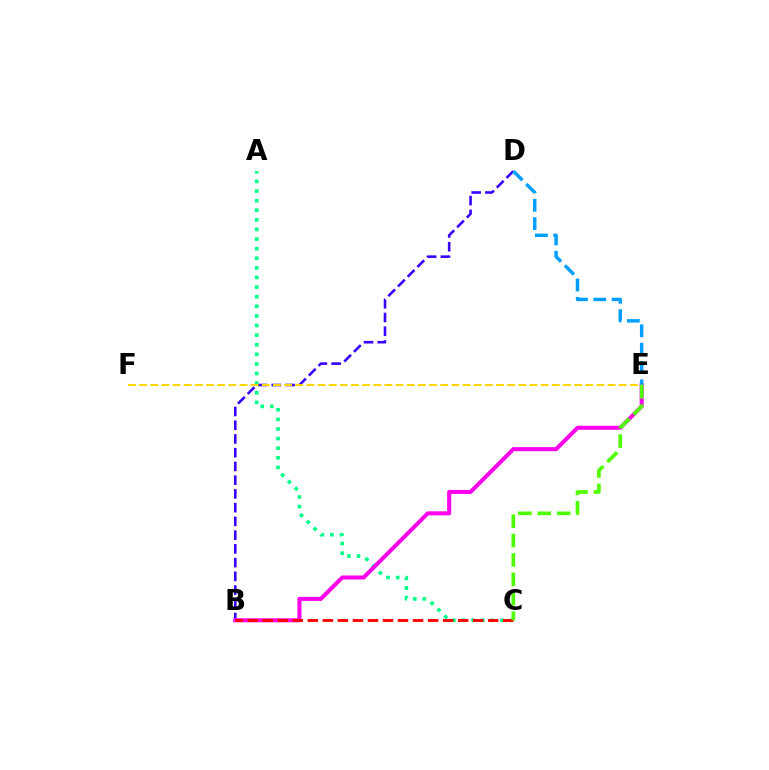{('B', 'D'): [{'color': '#3700ff', 'line_style': 'dashed', 'thickness': 1.87}], ('A', 'C'): [{'color': '#00ff86', 'line_style': 'dotted', 'thickness': 2.61}], ('B', 'E'): [{'color': '#ff00ed', 'line_style': 'solid', 'thickness': 2.9}], ('B', 'C'): [{'color': '#ff0000', 'line_style': 'dashed', 'thickness': 2.04}], ('D', 'E'): [{'color': '#009eff', 'line_style': 'dashed', 'thickness': 2.49}], ('E', 'F'): [{'color': '#ffd500', 'line_style': 'dashed', 'thickness': 1.52}], ('C', 'E'): [{'color': '#4fff00', 'line_style': 'dashed', 'thickness': 2.63}]}